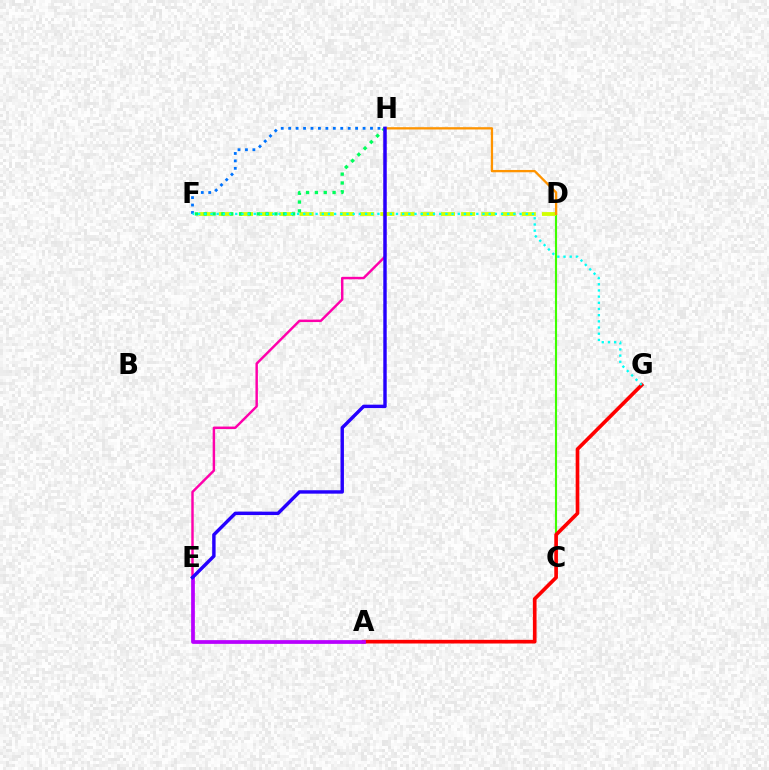{('C', 'D'): [{'color': '#3dff00', 'line_style': 'solid', 'thickness': 1.53}], ('A', 'G'): [{'color': '#ff0000', 'line_style': 'solid', 'thickness': 2.63}], ('A', 'E'): [{'color': '#b900ff', 'line_style': 'solid', 'thickness': 2.69}], ('D', 'F'): [{'color': '#d1ff00', 'line_style': 'dashed', 'thickness': 2.74}], ('F', 'H'): [{'color': '#00ff5c', 'line_style': 'dotted', 'thickness': 2.4}, {'color': '#0074ff', 'line_style': 'dotted', 'thickness': 2.02}], ('F', 'G'): [{'color': '#00fff6', 'line_style': 'dotted', 'thickness': 1.68}], ('E', 'H'): [{'color': '#ff00ac', 'line_style': 'solid', 'thickness': 1.76}, {'color': '#2500ff', 'line_style': 'solid', 'thickness': 2.46}], ('D', 'H'): [{'color': '#ff9400', 'line_style': 'solid', 'thickness': 1.66}]}